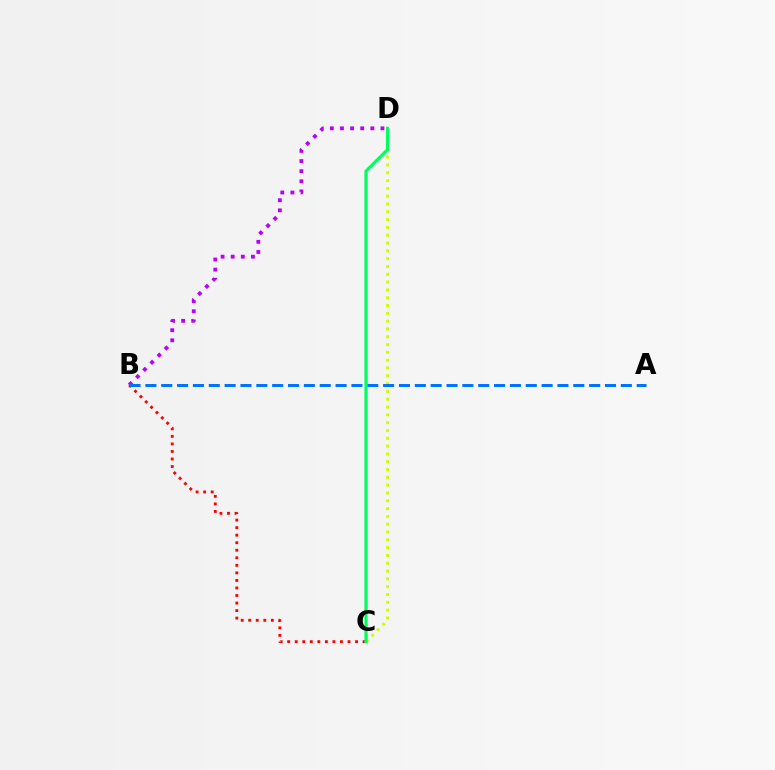{('C', 'D'): [{'color': '#d1ff00', 'line_style': 'dotted', 'thickness': 2.12}, {'color': '#00ff5c', 'line_style': 'solid', 'thickness': 2.24}], ('B', 'C'): [{'color': '#ff0000', 'line_style': 'dotted', 'thickness': 2.05}], ('B', 'D'): [{'color': '#b900ff', 'line_style': 'dotted', 'thickness': 2.75}], ('A', 'B'): [{'color': '#0074ff', 'line_style': 'dashed', 'thickness': 2.15}]}